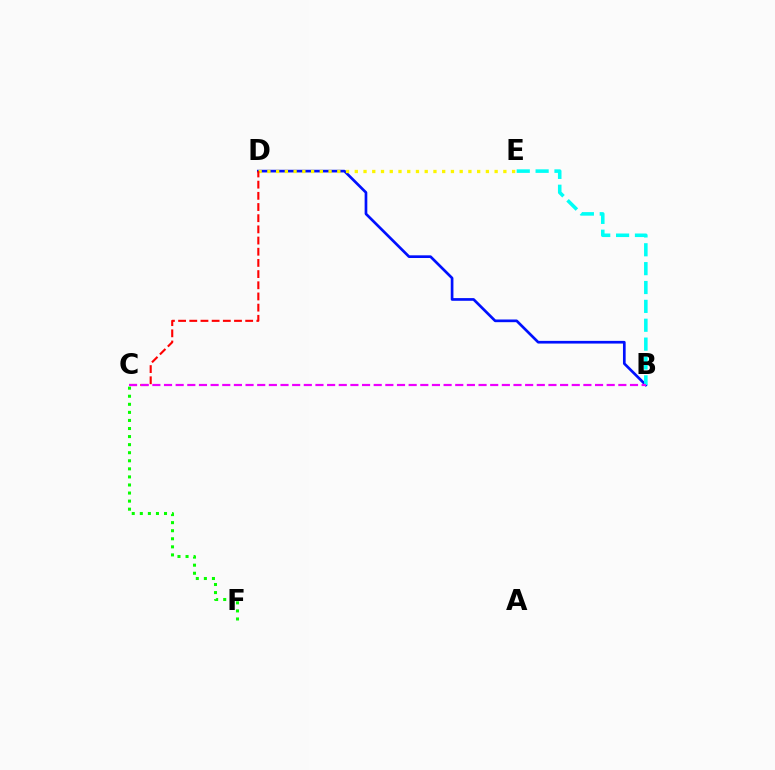{('B', 'D'): [{'color': '#0010ff', 'line_style': 'solid', 'thickness': 1.93}], ('D', 'E'): [{'color': '#fcf500', 'line_style': 'dotted', 'thickness': 2.37}], ('C', 'D'): [{'color': '#ff0000', 'line_style': 'dashed', 'thickness': 1.52}], ('C', 'F'): [{'color': '#08ff00', 'line_style': 'dotted', 'thickness': 2.19}], ('B', 'E'): [{'color': '#00fff6', 'line_style': 'dashed', 'thickness': 2.56}], ('B', 'C'): [{'color': '#ee00ff', 'line_style': 'dashed', 'thickness': 1.58}]}